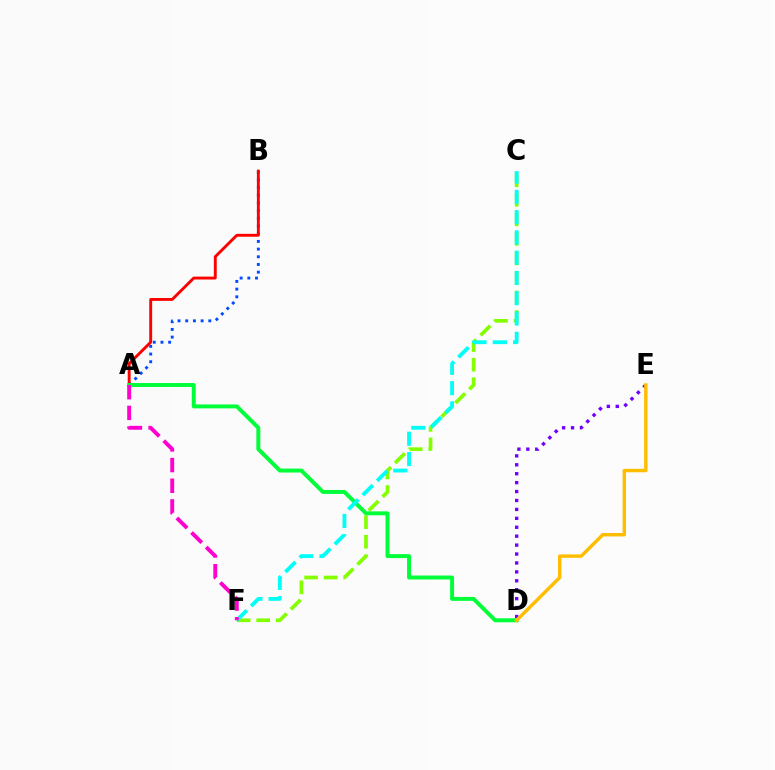{('C', 'F'): [{'color': '#84ff00', 'line_style': 'dashed', 'thickness': 2.65}, {'color': '#00fff6', 'line_style': 'dashed', 'thickness': 2.75}], ('D', 'E'): [{'color': '#7200ff', 'line_style': 'dotted', 'thickness': 2.42}, {'color': '#ffbd00', 'line_style': 'solid', 'thickness': 2.47}], ('A', 'B'): [{'color': '#004bff', 'line_style': 'dotted', 'thickness': 2.09}, {'color': '#ff0000', 'line_style': 'solid', 'thickness': 2.08}], ('A', 'D'): [{'color': '#00ff39', 'line_style': 'solid', 'thickness': 2.85}], ('A', 'F'): [{'color': '#ff00cf', 'line_style': 'dashed', 'thickness': 2.81}]}